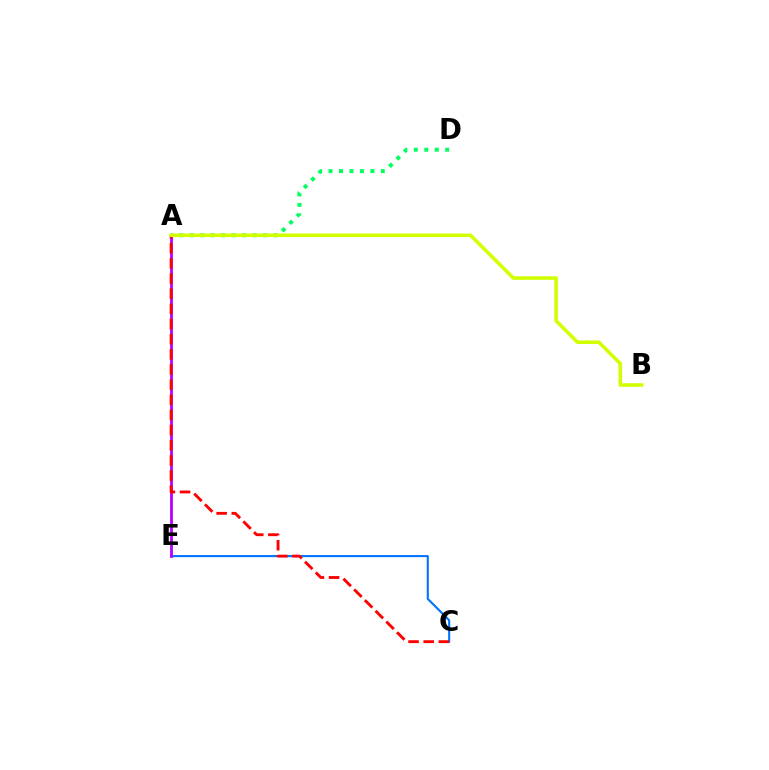{('C', 'E'): [{'color': '#0074ff', 'line_style': 'solid', 'thickness': 1.5}], ('A', 'D'): [{'color': '#00ff5c', 'line_style': 'dotted', 'thickness': 2.84}], ('A', 'E'): [{'color': '#b900ff', 'line_style': 'solid', 'thickness': 2.01}], ('A', 'C'): [{'color': '#ff0000', 'line_style': 'dashed', 'thickness': 2.06}], ('A', 'B'): [{'color': '#d1ff00', 'line_style': 'solid', 'thickness': 2.57}]}